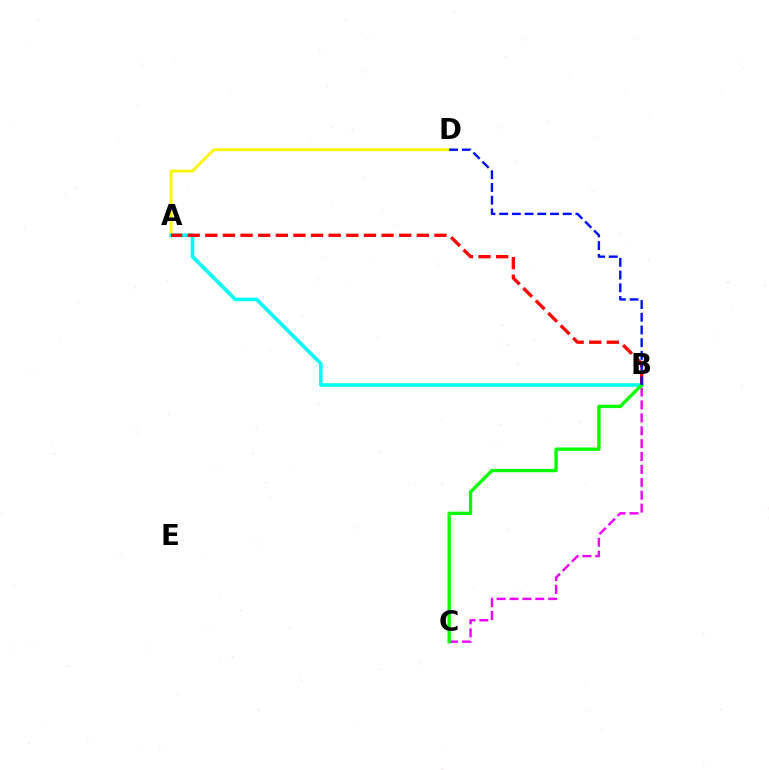{('A', 'D'): [{'color': '#fcf500', 'line_style': 'solid', 'thickness': 2.07}], ('A', 'B'): [{'color': '#00fff6', 'line_style': 'solid', 'thickness': 2.59}, {'color': '#ff0000', 'line_style': 'dashed', 'thickness': 2.4}], ('B', 'C'): [{'color': '#ee00ff', 'line_style': 'dashed', 'thickness': 1.75}, {'color': '#08ff00', 'line_style': 'solid', 'thickness': 2.41}], ('B', 'D'): [{'color': '#0010ff', 'line_style': 'dashed', 'thickness': 1.73}]}